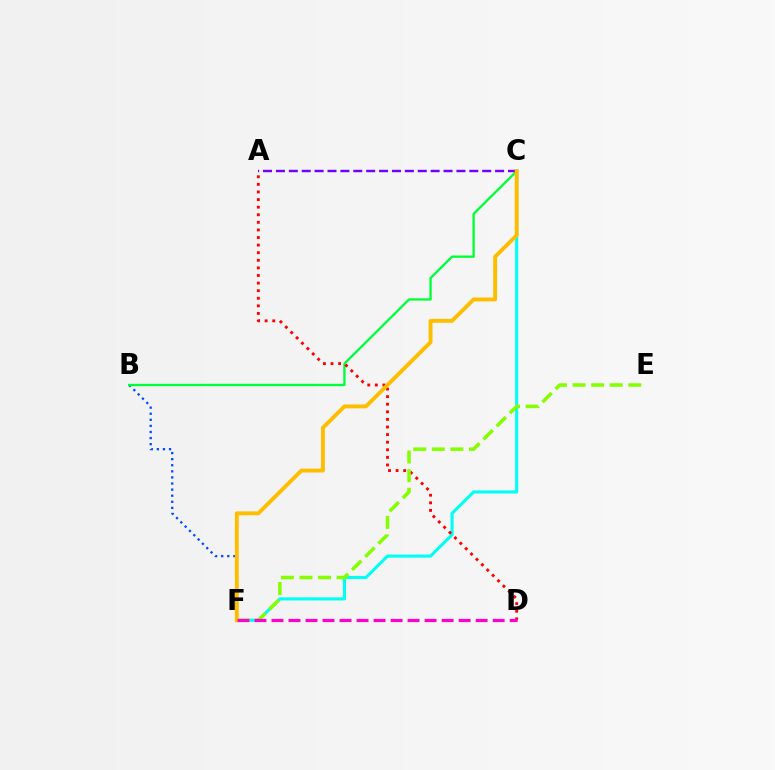{('C', 'F'): [{'color': '#00fff6', 'line_style': 'solid', 'thickness': 2.23}, {'color': '#ffbd00', 'line_style': 'solid', 'thickness': 2.8}], ('B', 'F'): [{'color': '#004bff', 'line_style': 'dotted', 'thickness': 1.65}], ('B', 'C'): [{'color': '#00ff39', 'line_style': 'solid', 'thickness': 1.67}], ('A', 'D'): [{'color': '#ff0000', 'line_style': 'dotted', 'thickness': 2.06}], ('E', 'F'): [{'color': '#84ff00', 'line_style': 'dashed', 'thickness': 2.52}], ('A', 'C'): [{'color': '#7200ff', 'line_style': 'dashed', 'thickness': 1.75}], ('D', 'F'): [{'color': '#ff00cf', 'line_style': 'dashed', 'thickness': 2.31}]}